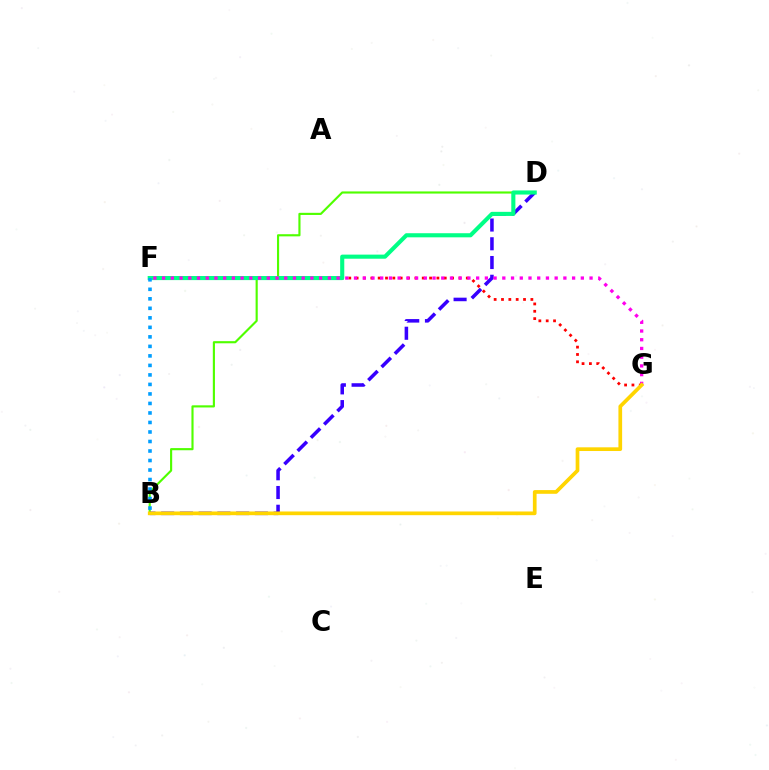{('B', 'D'): [{'color': '#4fff00', 'line_style': 'solid', 'thickness': 1.54}, {'color': '#3700ff', 'line_style': 'dashed', 'thickness': 2.55}], ('F', 'G'): [{'color': '#ff0000', 'line_style': 'dotted', 'thickness': 2.0}, {'color': '#ff00ed', 'line_style': 'dotted', 'thickness': 2.37}], ('D', 'F'): [{'color': '#00ff86', 'line_style': 'solid', 'thickness': 2.95}], ('B', 'G'): [{'color': '#ffd500', 'line_style': 'solid', 'thickness': 2.67}], ('B', 'F'): [{'color': '#009eff', 'line_style': 'dotted', 'thickness': 2.58}]}